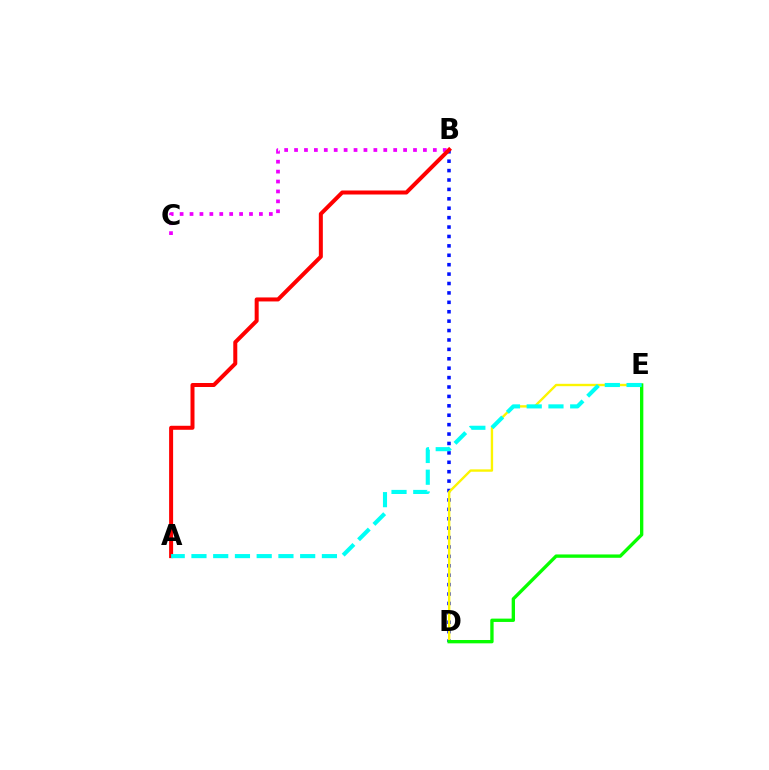{('B', 'D'): [{'color': '#0010ff', 'line_style': 'dotted', 'thickness': 2.56}], ('D', 'E'): [{'color': '#fcf500', 'line_style': 'solid', 'thickness': 1.71}, {'color': '#08ff00', 'line_style': 'solid', 'thickness': 2.4}], ('B', 'C'): [{'color': '#ee00ff', 'line_style': 'dotted', 'thickness': 2.69}], ('A', 'B'): [{'color': '#ff0000', 'line_style': 'solid', 'thickness': 2.88}], ('A', 'E'): [{'color': '#00fff6', 'line_style': 'dashed', 'thickness': 2.95}]}